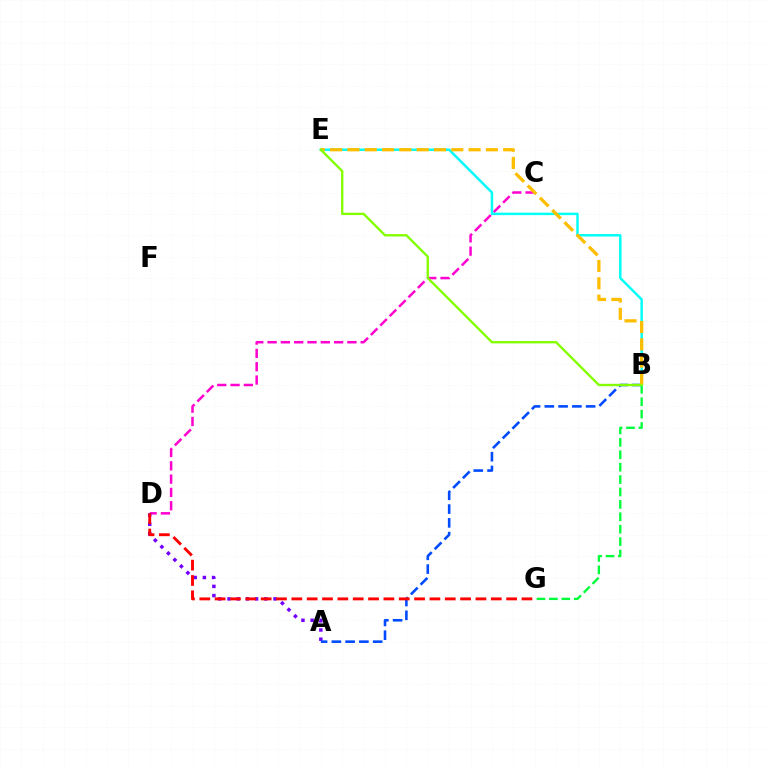{('B', 'G'): [{'color': '#00ff39', 'line_style': 'dashed', 'thickness': 1.69}], ('C', 'D'): [{'color': '#ff00cf', 'line_style': 'dashed', 'thickness': 1.81}], ('A', 'D'): [{'color': '#7200ff', 'line_style': 'dotted', 'thickness': 2.5}], ('A', 'B'): [{'color': '#004bff', 'line_style': 'dashed', 'thickness': 1.87}], ('D', 'G'): [{'color': '#ff0000', 'line_style': 'dashed', 'thickness': 2.08}], ('B', 'E'): [{'color': '#00fff6', 'line_style': 'solid', 'thickness': 1.77}, {'color': '#ffbd00', 'line_style': 'dashed', 'thickness': 2.35}, {'color': '#84ff00', 'line_style': 'solid', 'thickness': 1.71}]}